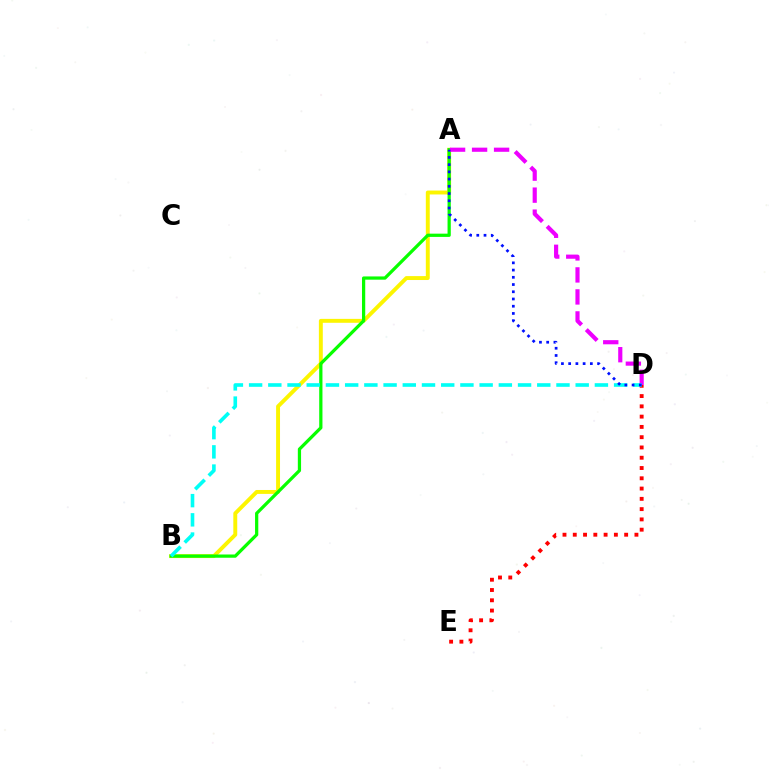{('A', 'B'): [{'color': '#fcf500', 'line_style': 'solid', 'thickness': 2.82}, {'color': '#08ff00', 'line_style': 'solid', 'thickness': 2.33}], ('D', 'E'): [{'color': '#ff0000', 'line_style': 'dotted', 'thickness': 2.79}], ('A', 'D'): [{'color': '#ee00ff', 'line_style': 'dashed', 'thickness': 2.99}, {'color': '#0010ff', 'line_style': 'dotted', 'thickness': 1.96}], ('B', 'D'): [{'color': '#00fff6', 'line_style': 'dashed', 'thickness': 2.61}]}